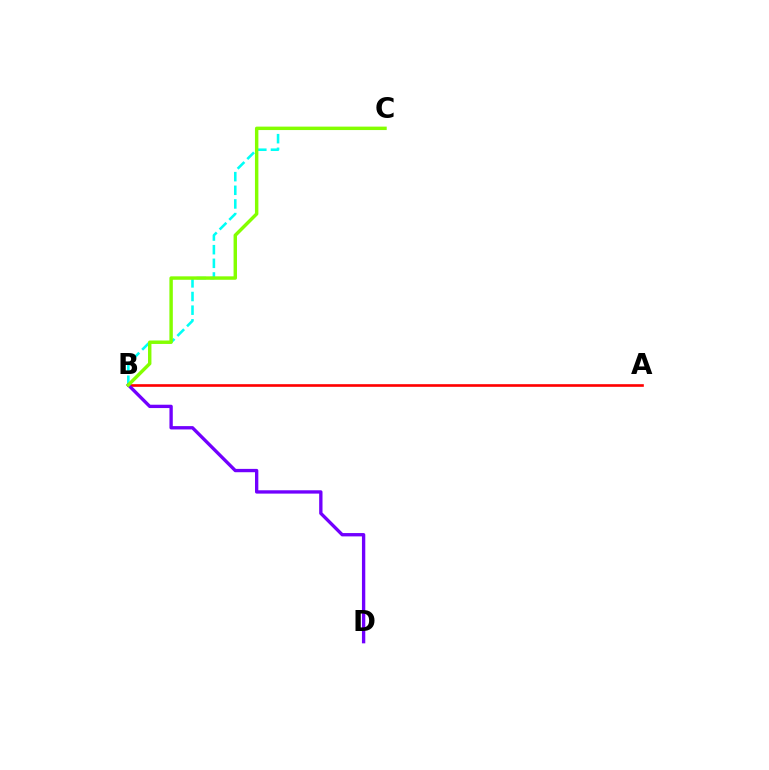{('A', 'B'): [{'color': '#ff0000', 'line_style': 'solid', 'thickness': 1.9}], ('B', 'C'): [{'color': '#00fff6', 'line_style': 'dashed', 'thickness': 1.85}, {'color': '#84ff00', 'line_style': 'solid', 'thickness': 2.47}], ('B', 'D'): [{'color': '#7200ff', 'line_style': 'solid', 'thickness': 2.4}]}